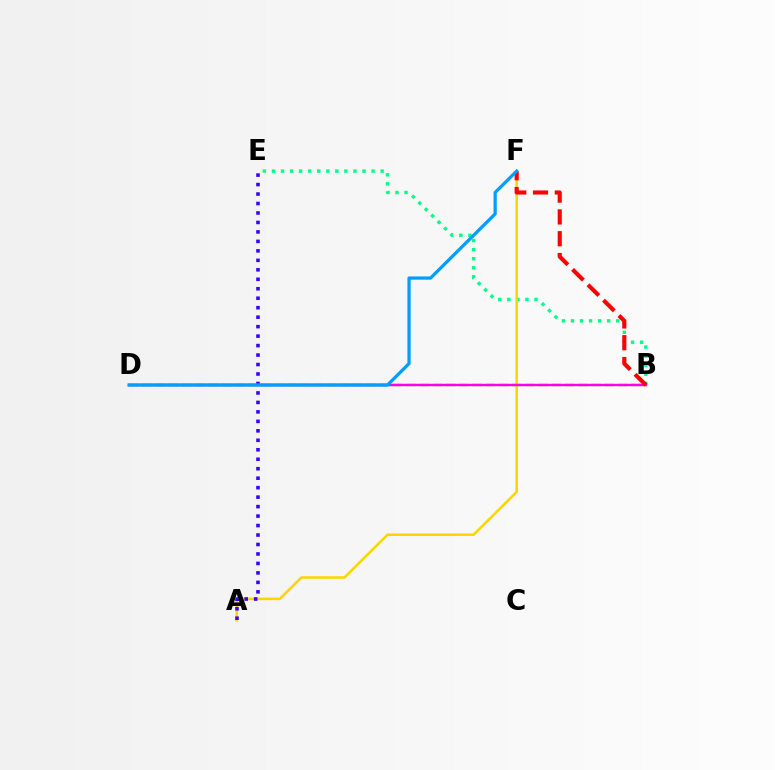{('B', 'E'): [{'color': '#00ff86', 'line_style': 'dotted', 'thickness': 2.46}], ('A', 'F'): [{'color': '#ffd500', 'line_style': 'solid', 'thickness': 1.85}], ('A', 'E'): [{'color': '#3700ff', 'line_style': 'dotted', 'thickness': 2.57}], ('B', 'D'): [{'color': '#4fff00', 'line_style': 'dashed', 'thickness': 1.8}, {'color': '#ff00ed', 'line_style': 'solid', 'thickness': 1.75}], ('B', 'F'): [{'color': '#ff0000', 'line_style': 'dashed', 'thickness': 2.96}], ('D', 'F'): [{'color': '#009eff', 'line_style': 'solid', 'thickness': 2.33}]}